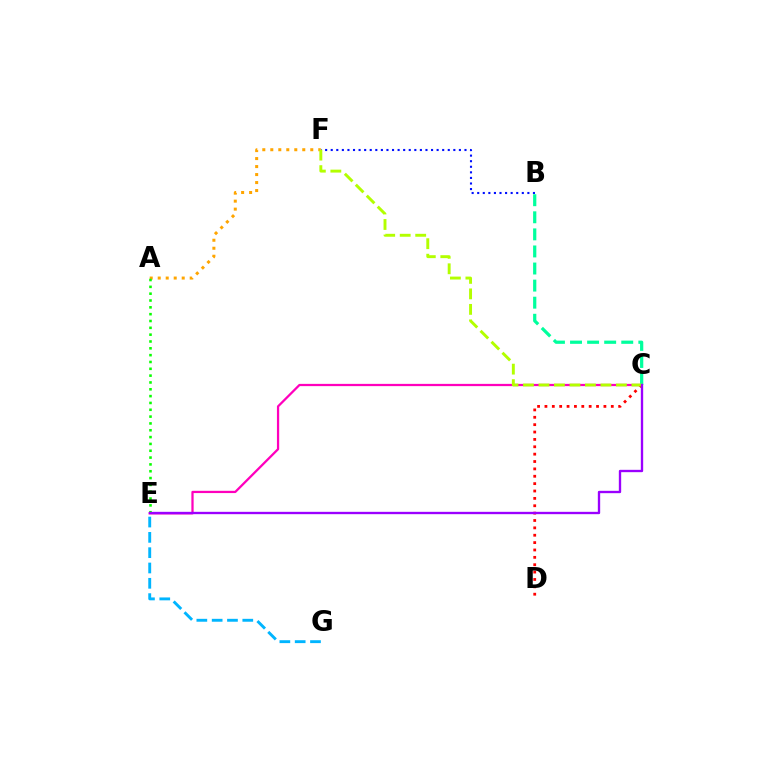{('E', 'G'): [{'color': '#00b5ff', 'line_style': 'dashed', 'thickness': 2.08}], ('A', 'F'): [{'color': '#ffa500', 'line_style': 'dotted', 'thickness': 2.17}], ('C', 'E'): [{'color': '#ff00bd', 'line_style': 'solid', 'thickness': 1.62}, {'color': '#9b00ff', 'line_style': 'solid', 'thickness': 1.69}], ('C', 'D'): [{'color': '#ff0000', 'line_style': 'dotted', 'thickness': 2.0}], ('A', 'E'): [{'color': '#08ff00', 'line_style': 'dotted', 'thickness': 1.86}], ('B', 'F'): [{'color': '#0010ff', 'line_style': 'dotted', 'thickness': 1.51}], ('B', 'C'): [{'color': '#00ff9d', 'line_style': 'dashed', 'thickness': 2.32}], ('C', 'F'): [{'color': '#b3ff00', 'line_style': 'dashed', 'thickness': 2.1}]}